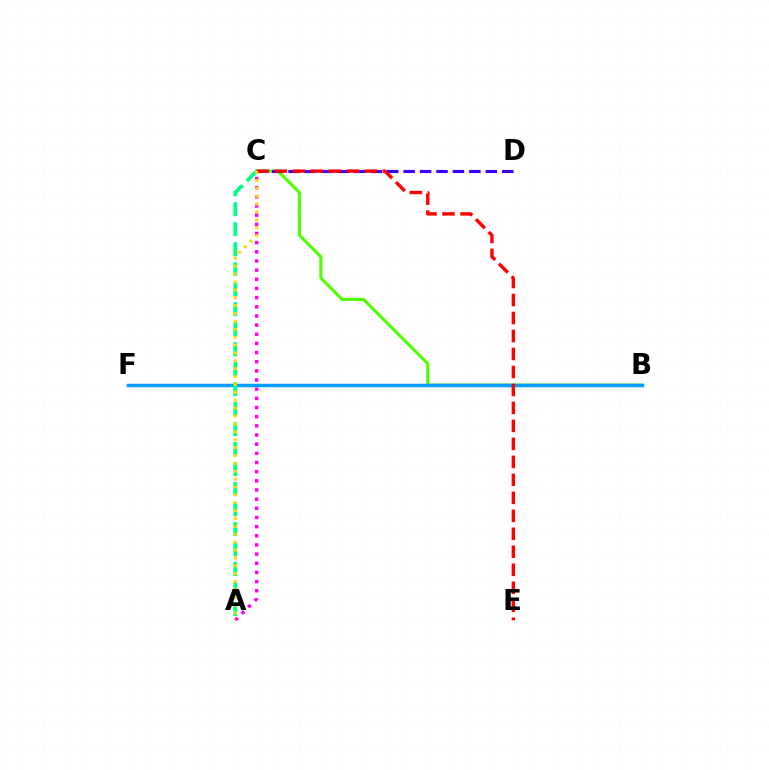{('B', 'C'): [{'color': '#4fff00', 'line_style': 'solid', 'thickness': 2.19}], ('B', 'F'): [{'color': '#009eff', 'line_style': 'solid', 'thickness': 2.51}], ('C', 'D'): [{'color': '#3700ff', 'line_style': 'dashed', 'thickness': 2.23}], ('A', 'C'): [{'color': '#00ff86', 'line_style': 'dashed', 'thickness': 2.72}, {'color': '#ff00ed', 'line_style': 'dotted', 'thickness': 2.49}, {'color': '#ffd500', 'line_style': 'dotted', 'thickness': 2.14}], ('C', 'E'): [{'color': '#ff0000', 'line_style': 'dashed', 'thickness': 2.44}]}